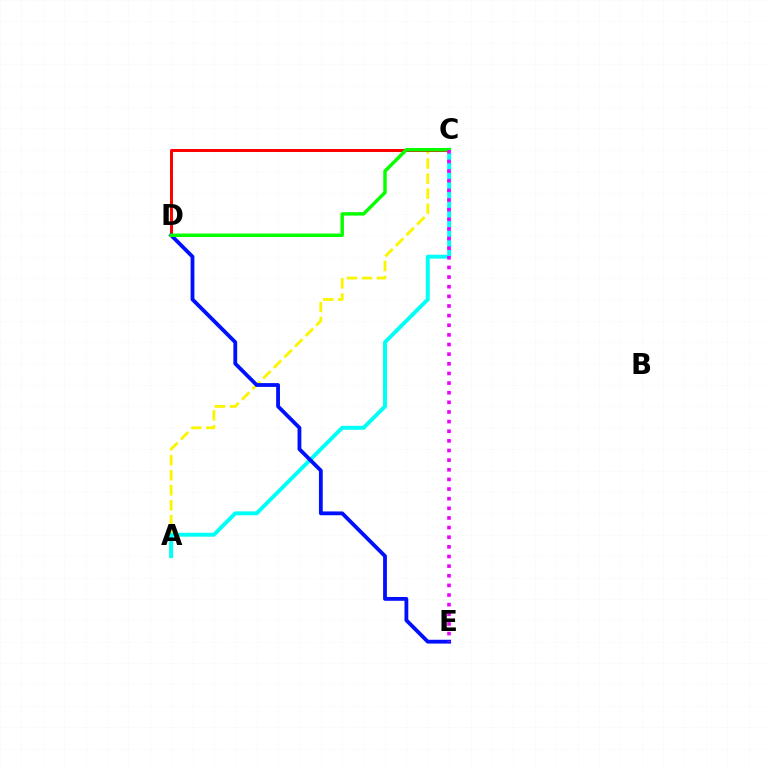{('A', 'C'): [{'color': '#fcf500', 'line_style': 'dashed', 'thickness': 2.04}, {'color': '#00fff6', 'line_style': 'solid', 'thickness': 2.83}], ('C', 'D'): [{'color': '#ff0000', 'line_style': 'solid', 'thickness': 2.14}, {'color': '#08ff00', 'line_style': 'solid', 'thickness': 2.49}], ('D', 'E'): [{'color': '#0010ff', 'line_style': 'solid', 'thickness': 2.74}], ('C', 'E'): [{'color': '#ee00ff', 'line_style': 'dotted', 'thickness': 2.62}]}